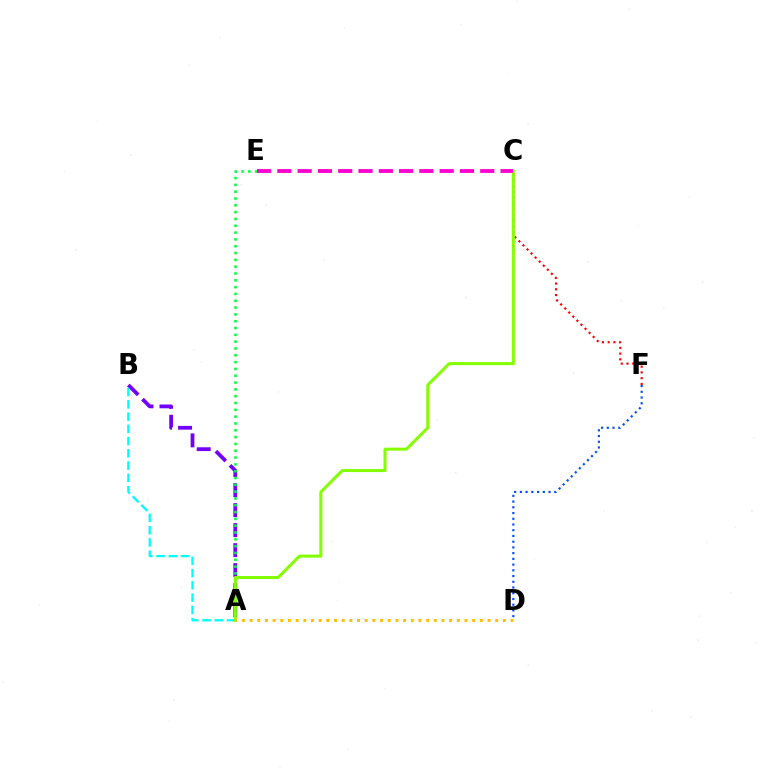{('C', 'F'): [{'color': '#ff0000', 'line_style': 'dotted', 'thickness': 1.56}], ('A', 'B'): [{'color': '#7200ff', 'line_style': 'dashed', 'thickness': 2.72}, {'color': '#00fff6', 'line_style': 'dashed', 'thickness': 1.66}], ('A', 'E'): [{'color': '#00ff39', 'line_style': 'dotted', 'thickness': 1.85}], ('A', 'C'): [{'color': '#84ff00', 'line_style': 'solid', 'thickness': 2.18}], ('D', 'F'): [{'color': '#004bff', 'line_style': 'dotted', 'thickness': 1.56}], ('A', 'D'): [{'color': '#ffbd00', 'line_style': 'dotted', 'thickness': 2.09}], ('C', 'E'): [{'color': '#ff00cf', 'line_style': 'dashed', 'thickness': 2.76}]}